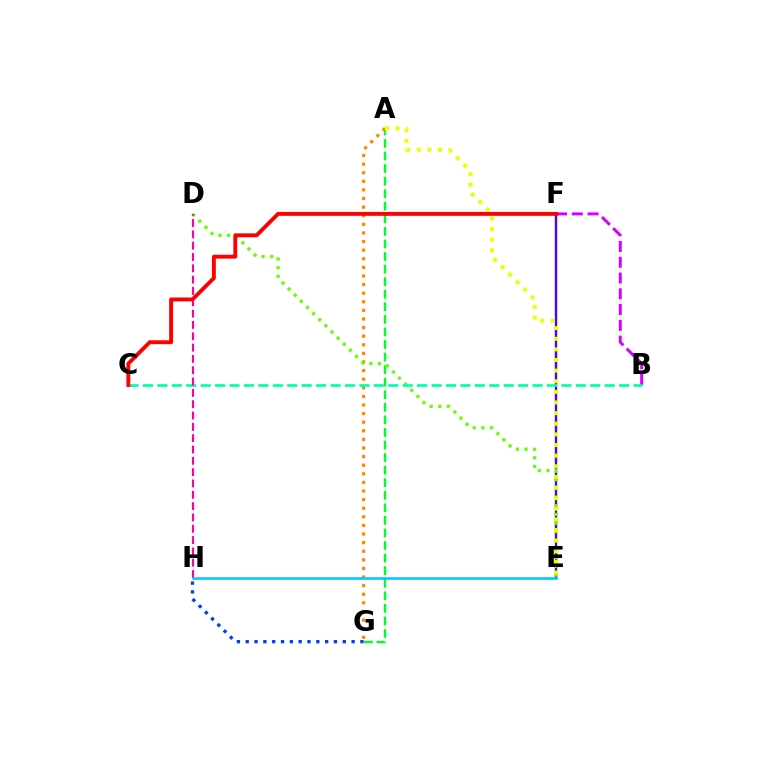{('E', 'F'): [{'color': '#4f00ff', 'line_style': 'solid', 'thickness': 1.73}], ('A', 'G'): [{'color': '#00ff27', 'line_style': 'dashed', 'thickness': 1.71}, {'color': '#ff8800', 'line_style': 'dotted', 'thickness': 2.34}], ('G', 'H'): [{'color': '#003fff', 'line_style': 'dotted', 'thickness': 2.4}], ('D', 'E'): [{'color': '#66ff00', 'line_style': 'dotted', 'thickness': 2.35}], ('B', 'F'): [{'color': '#d600ff', 'line_style': 'dashed', 'thickness': 2.14}], ('B', 'C'): [{'color': '#00ffaf', 'line_style': 'dashed', 'thickness': 1.96}], ('A', 'E'): [{'color': '#eeff00', 'line_style': 'dotted', 'thickness': 2.89}], ('D', 'H'): [{'color': '#ff00a0', 'line_style': 'dashed', 'thickness': 1.54}], ('C', 'F'): [{'color': '#ff0000', 'line_style': 'solid', 'thickness': 2.8}], ('E', 'H'): [{'color': '#00c7ff', 'line_style': 'solid', 'thickness': 1.85}]}